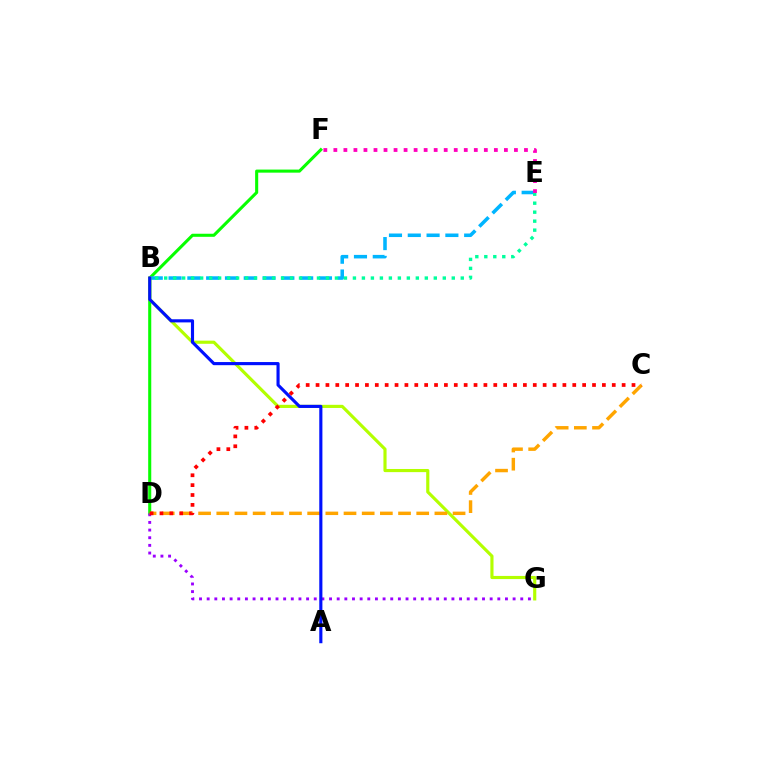{('D', 'F'): [{'color': '#08ff00', 'line_style': 'solid', 'thickness': 2.21}], ('B', 'E'): [{'color': '#00b5ff', 'line_style': 'dashed', 'thickness': 2.55}, {'color': '#00ff9d', 'line_style': 'dotted', 'thickness': 2.44}], ('B', 'G'): [{'color': '#b3ff00', 'line_style': 'solid', 'thickness': 2.26}], ('D', 'G'): [{'color': '#9b00ff', 'line_style': 'dotted', 'thickness': 2.08}], ('E', 'F'): [{'color': '#ff00bd', 'line_style': 'dotted', 'thickness': 2.73}], ('C', 'D'): [{'color': '#ffa500', 'line_style': 'dashed', 'thickness': 2.47}, {'color': '#ff0000', 'line_style': 'dotted', 'thickness': 2.68}], ('A', 'B'): [{'color': '#0010ff', 'line_style': 'solid', 'thickness': 2.25}]}